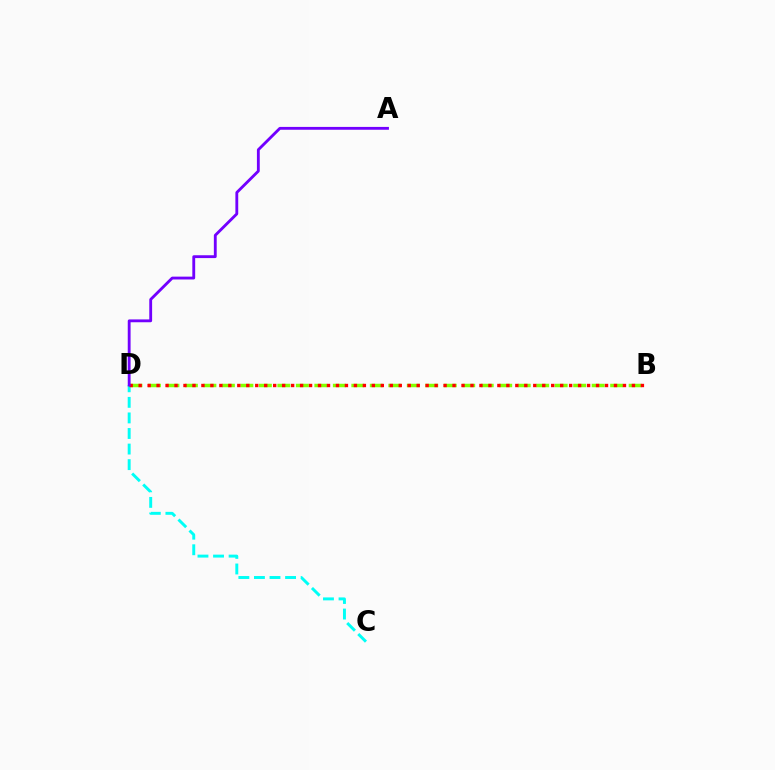{('C', 'D'): [{'color': '#00fff6', 'line_style': 'dashed', 'thickness': 2.12}], ('B', 'D'): [{'color': '#84ff00', 'line_style': 'dashed', 'thickness': 2.51}, {'color': '#ff0000', 'line_style': 'dotted', 'thickness': 2.44}], ('A', 'D'): [{'color': '#7200ff', 'line_style': 'solid', 'thickness': 2.05}]}